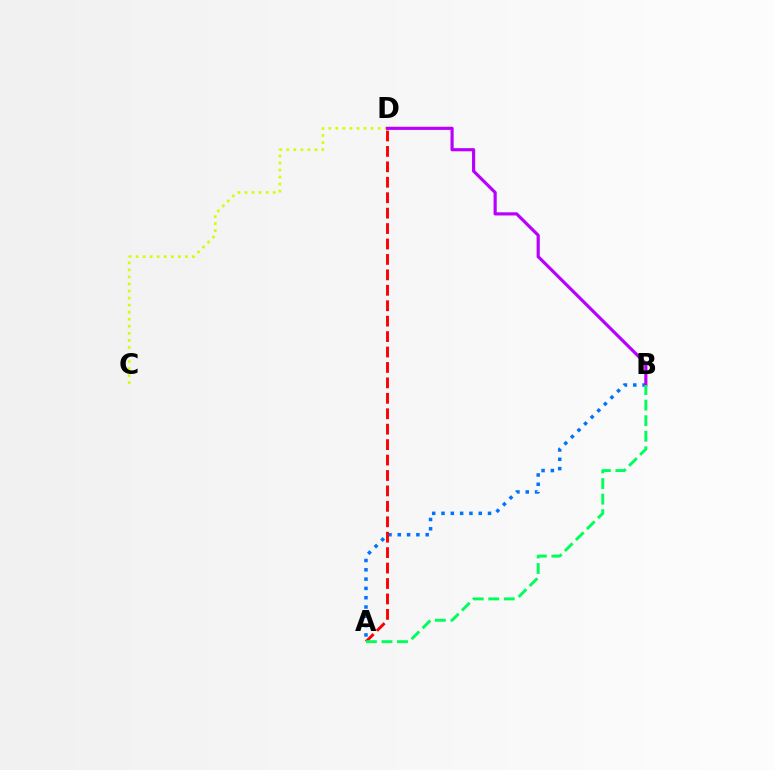{('A', 'B'): [{'color': '#0074ff', 'line_style': 'dotted', 'thickness': 2.53}, {'color': '#00ff5c', 'line_style': 'dashed', 'thickness': 2.11}], ('A', 'D'): [{'color': '#ff0000', 'line_style': 'dashed', 'thickness': 2.1}], ('C', 'D'): [{'color': '#d1ff00', 'line_style': 'dotted', 'thickness': 1.91}], ('B', 'D'): [{'color': '#b900ff', 'line_style': 'solid', 'thickness': 2.28}]}